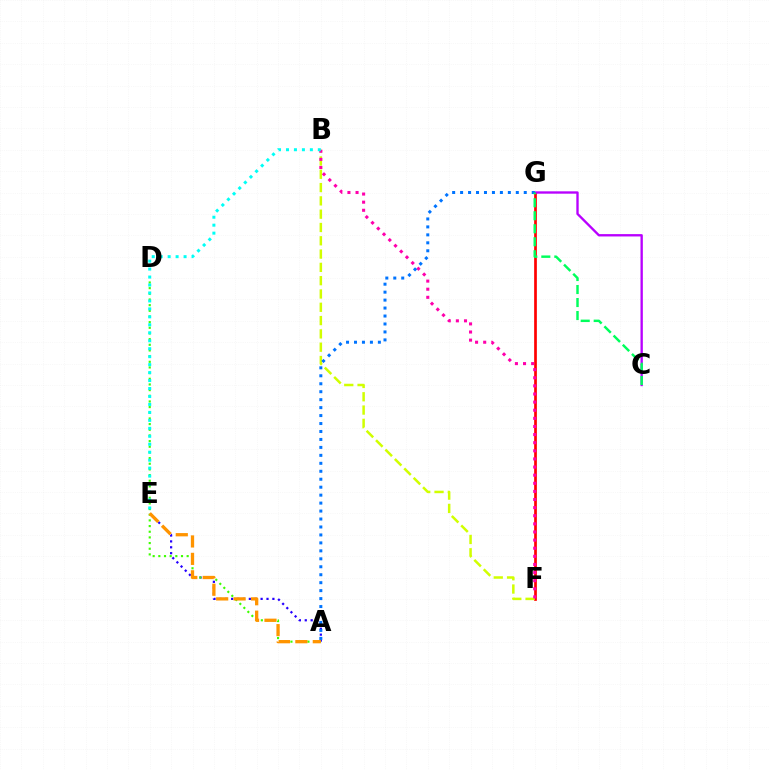{('F', 'G'): [{'color': '#ff0000', 'line_style': 'solid', 'thickness': 1.95}], ('A', 'E'): [{'color': '#2500ff', 'line_style': 'dotted', 'thickness': 1.6}, {'color': '#ff9400', 'line_style': 'dashed', 'thickness': 2.37}], ('A', 'D'): [{'color': '#3dff00', 'line_style': 'dotted', 'thickness': 1.54}], ('B', 'F'): [{'color': '#d1ff00', 'line_style': 'dashed', 'thickness': 1.81}, {'color': '#ff00ac', 'line_style': 'dotted', 'thickness': 2.21}], ('B', 'E'): [{'color': '#00fff6', 'line_style': 'dotted', 'thickness': 2.16}], ('C', 'G'): [{'color': '#b900ff', 'line_style': 'solid', 'thickness': 1.69}, {'color': '#00ff5c', 'line_style': 'dashed', 'thickness': 1.77}], ('A', 'G'): [{'color': '#0074ff', 'line_style': 'dotted', 'thickness': 2.16}]}